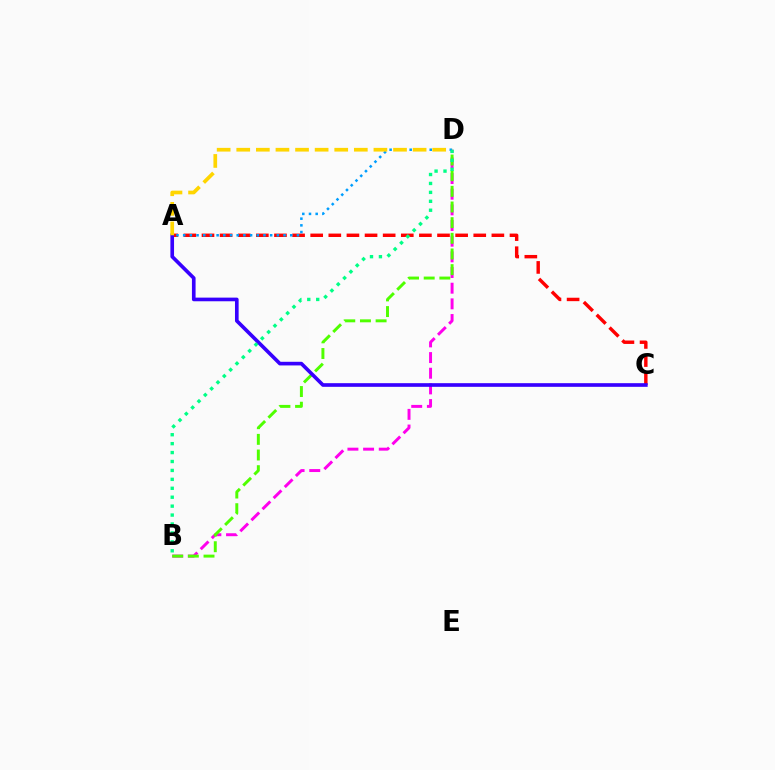{('A', 'C'): [{'color': '#ff0000', 'line_style': 'dashed', 'thickness': 2.46}, {'color': '#3700ff', 'line_style': 'solid', 'thickness': 2.63}], ('B', 'D'): [{'color': '#ff00ed', 'line_style': 'dashed', 'thickness': 2.13}, {'color': '#4fff00', 'line_style': 'dashed', 'thickness': 2.13}, {'color': '#00ff86', 'line_style': 'dotted', 'thickness': 2.43}], ('A', 'D'): [{'color': '#009eff', 'line_style': 'dotted', 'thickness': 1.82}, {'color': '#ffd500', 'line_style': 'dashed', 'thickness': 2.66}]}